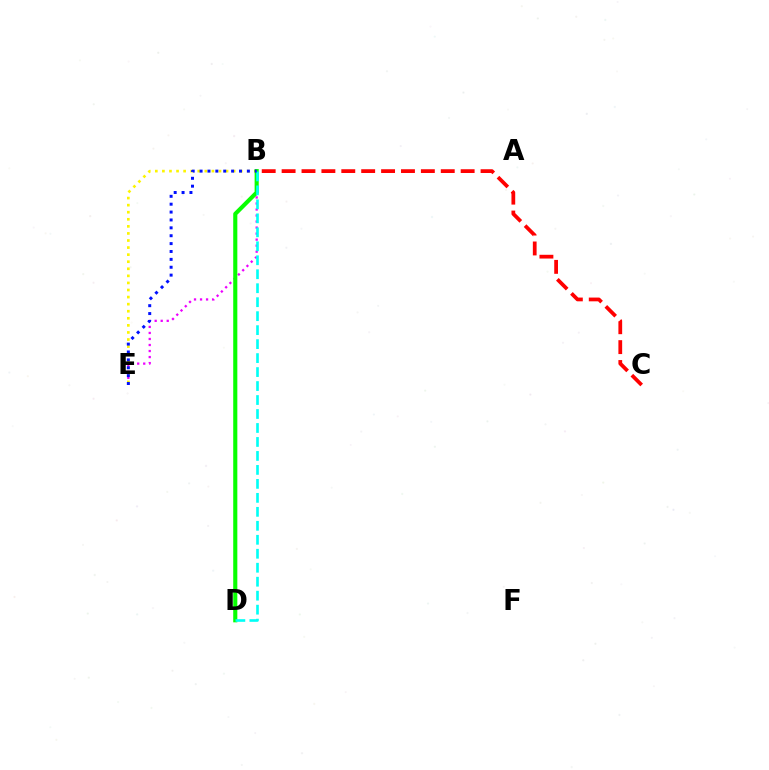{('B', 'C'): [{'color': '#ff0000', 'line_style': 'dashed', 'thickness': 2.7}], ('B', 'E'): [{'color': '#ee00ff', 'line_style': 'dotted', 'thickness': 1.64}, {'color': '#fcf500', 'line_style': 'dotted', 'thickness': 1.92}, {'color': '#0010ff', 'line_style': 'dotted', 'thickness': 2.14}], ('B', 'D'): [{'color': '#08ff00', 'line_style': 'solid', 'thickness': 2.96}, {'color': '#00fff6', 'line_style': 'dashed', 'thickness': 1.9}]}